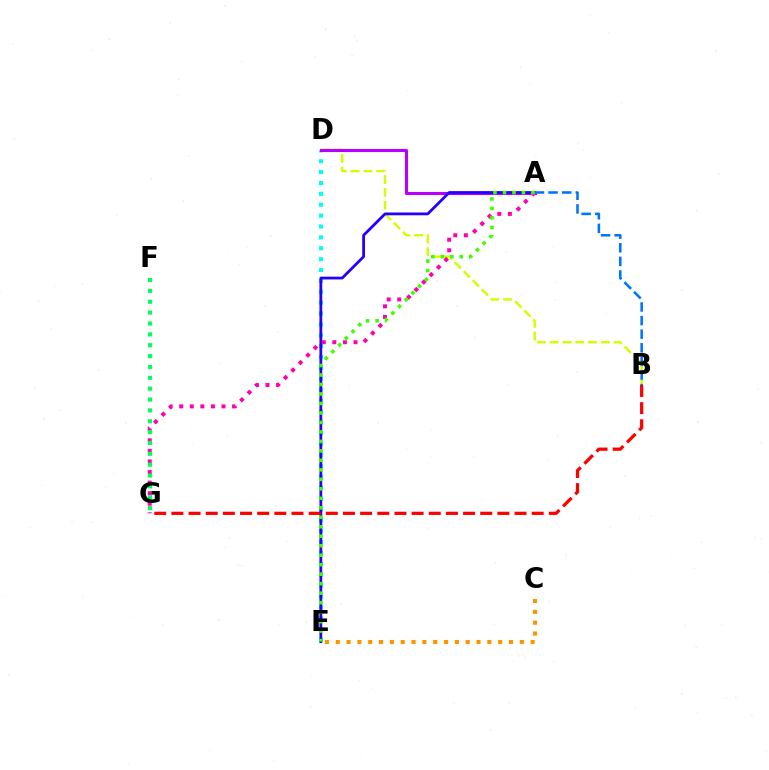{('B', 'D'): [{'color': '#d1ff00', 'line_style': 'dashed', 'thickness': 1.74}], ('D', 'E'): [{'color': '#00fff6', 'line_style': 'dotted', 'thickness': 2.96}], ('A', 'D'): [{'color': '#b900ff', 'line_style': 'solid', 'thickness': 2.22}], ('A', 'E'): [{'color': '#2500ff', 'line_style': 'solid', 'thickness': 2.0}, {'color': '#3dff00', 'line_style': 'dotted', 'thickness': 2.58}], ('A', 'B'): [{'color': '#0074ff', 'line_style': 'dashed', 'thickness': 1.85}], ('A', 'G'): [{'color': '#ff00ac', 'line_style': 'dotted', 'thickness': 2.87}], ('C', 'E'): [{'color': '#ff9400', 'line_style': 'dotted', 'thickness': 2.94}], ('B', 'G'): [{'color': '#ff0000', 'line_style': 'dashed', 'thickness': 2.33}], ('F', 'G'): [{'color': '#00ff5c', 'line_style': 'dotted', 'thickness': 2.95}]}